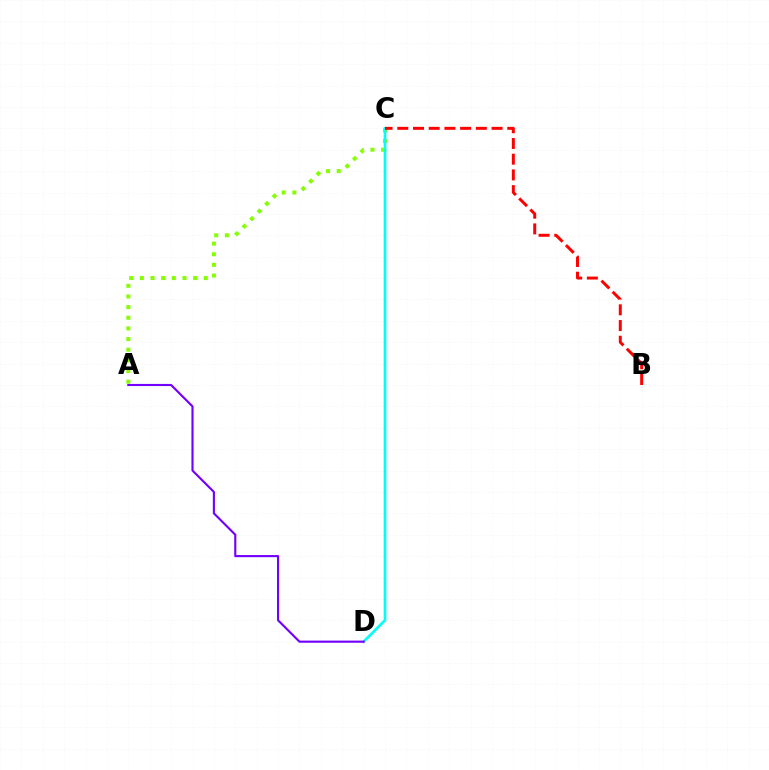{('A', 'C'): [{'color': '#84ff00', 'line_style': 'dotted', 'thickness': 2.89}], ('C', 'D'): [{'color': '#00fff6', 'line_style': 'solid', 'thickness': 1.92}], ('A', 'D'): [{'color': '#7200ff', 'line_style': 'solid', 'thickness': 1.54}], ('B', 'C'): [{'color': '#ff0000', 'line_style': 'dashed', 'thickness': 2.13}]}